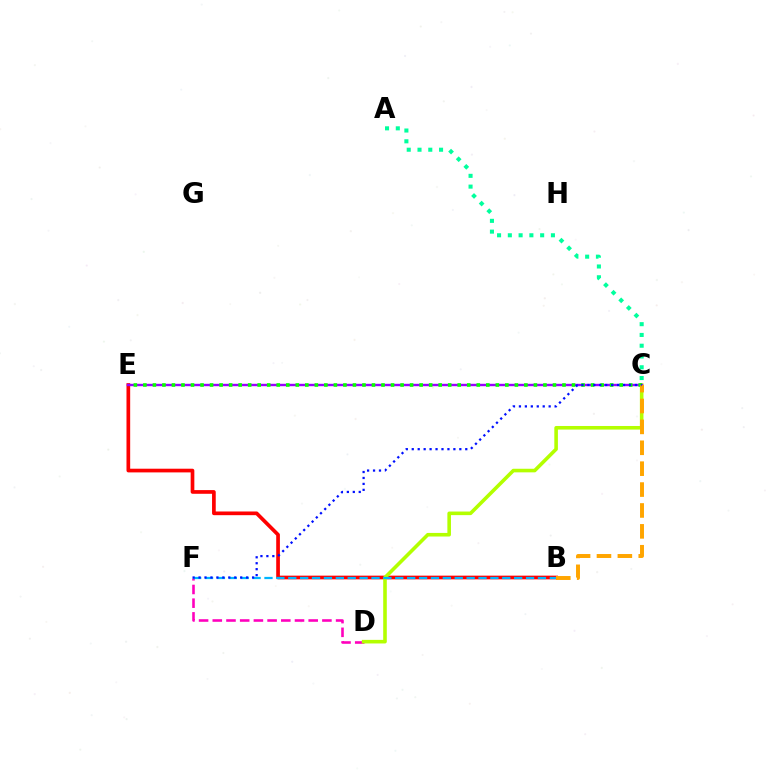{('B', 'E'): [{'color': '#ff0000', 'line_style': 'solid', 'thickness': 2.66}], ('D', 'F'): [{'color': '#ff00bd', 'line_style': 'dashed', 'thickness': 1.86}], ('A', 'C'): [{'color': '#00ff9d', 'line_style': 'dotted', 'thickness': 2.93}], ('C', 'D'): [{'color': '#b3ff00', 'line_style': 'solid', 'thickness': 2.58}], ('B', 'F'): [{'color': '#00b5ff', 'line_style': 'dashed', 'thickness': 1.62}], ('C', 'E'): [{'color': '#9b00ff', 'line_style': 'solid', 'thickness': 1.74}, {'color': '#08ff00', 'line_style': 'dotted', 'thickness': 2.59}], ('B', 'C'): [{'color': '#ffa500', 'line_style': 'dashed', 'thickness': 2.84}], ('C', 'F'): [{'color': '#0010ff', 'line_style': 'dotted', 'thickness': 1.62}]}